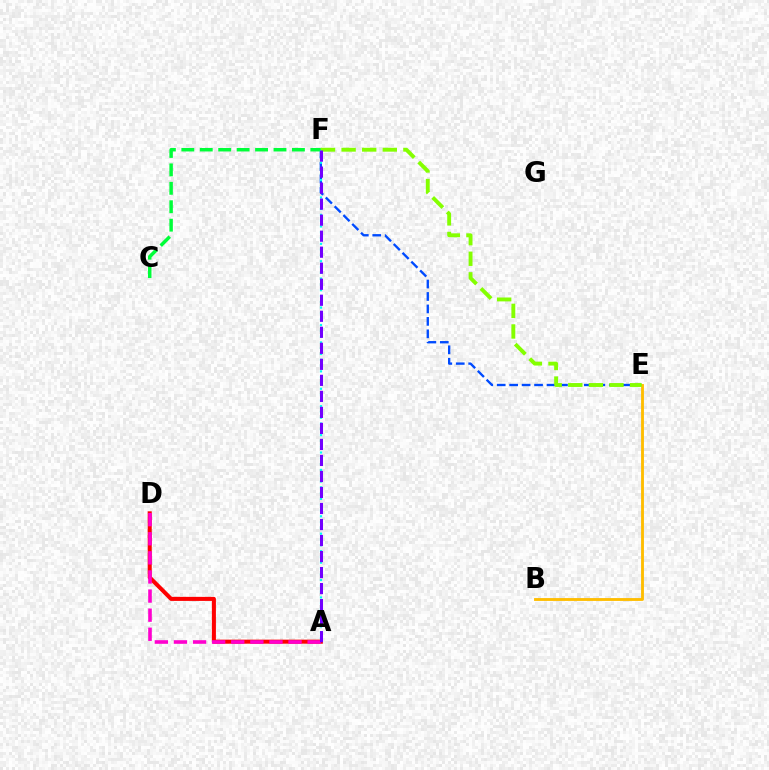{('E', 'F'): [{'color': '#004bff', 'line_style': 'dashed', 'thickness': 1.69}, {'color': '#84ff00', 'line_style': 'dashed', 'thickness': 2.8}], ('C', 'F'): [{'color': '#00ff39', 'line_style': 'dashed', 'thickness': 2.5}], ('A', 'D'): [{'color': '#ff0000', 'line_style': 'solid', 'thickness': 2.91}, {'color': '#ff00cf', 'line_style': 'dashed', 'thickness': 2.59}], ('B', 'E'): [{'color': '#ffbd00', 'line_style': 'solid', 'thickness': 2.05}], ('A', 'F'): [{'color': '#00fff6', 'line_style': 'dotted', 'thickness': 1.57}, {'color': '#7200ff', 'line_style': 'dashed', 'thickness': 2.18}]}